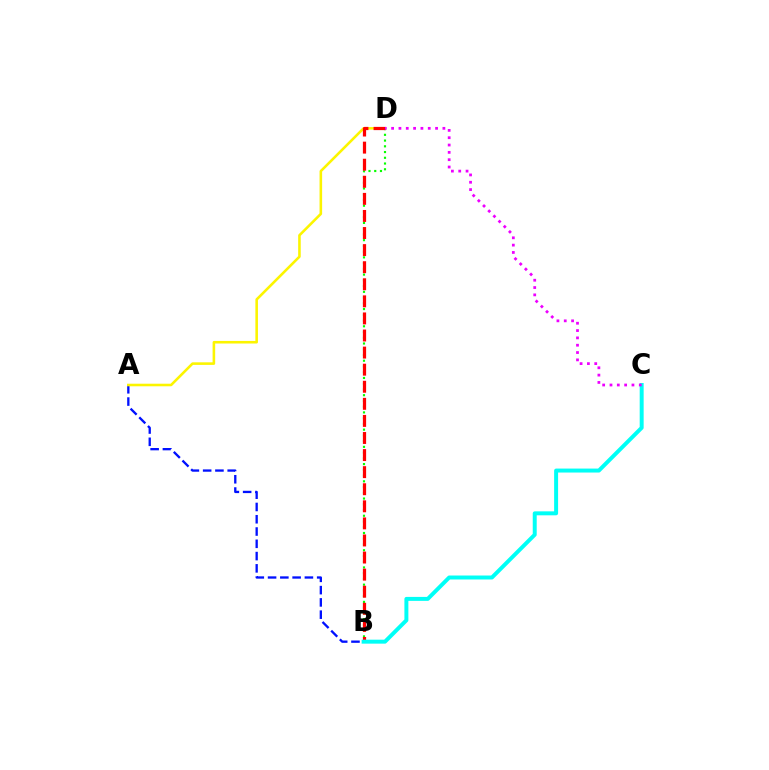{('A', 'B'): [{'color': '#0010ff', 'line_style': 'dashed', 'thickness': 1.67}], ('A', 'D'): [{'color': '#fcf500', 'line_style': 'solid', 'thickness': 1.86}], ('B', 'D'): [{'color': '#08ff00', 'line_style': 'dotted', 'thickness': 1.56}, {'color': '#ff0000', 'line_style': 'dashed', 'thickness': 2.32}], ('B', 'C'): [{'color': '#00fff6', 'line_style': 'solid', 'thickness': 2.86}], ('C', 'D'): [{'color': '#ee00ff', 'line_style': 'dotted', 'thickness': 1.99}]}